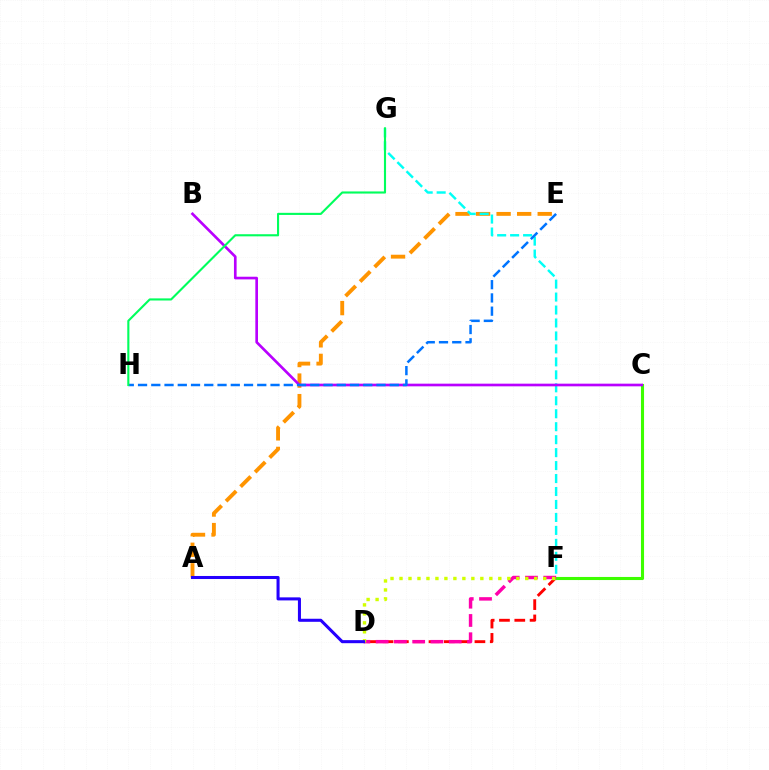{('D', 'F'): [{'color': '#ff0000', 'line_style': 'dashed', 'thickness': 2.08}, {'color': '#ff00ac', 'line_style': 'dashed', 'thickness': 2.48}, {'color': '#d1ff00', 'line_style': 'dotted', 'thickness': 2.44}], ('C', 'F'): [{'color': '#3dff00', 'line_style': 'solid', 'thickness': 2.22}], ('A', 'E'): [{'color': '#ff9400', 'line_style': 'dashed', 'thickness': 2.79}], ('F', 'G'): [{'color': '#00fff6', 'line_style': 'dashed', 'thickness': 1.76}], ('B', 'C'): [{'color': '#b900ff', 'line_style': 'solid', 'thickness': 1.92}], ('E', 'H'): [{'color': '#0074ff', 'line_style': 'dashed', 'thickness': 1.8}], ('G', 'H'): [{'color': '#00ff5c', 'line_style': 'solid', 'thickness': 1.52}], ('A', 'D'): [{'color': '#2500ff', 'line_style': 'solid', 'thickness': 2.2}]}